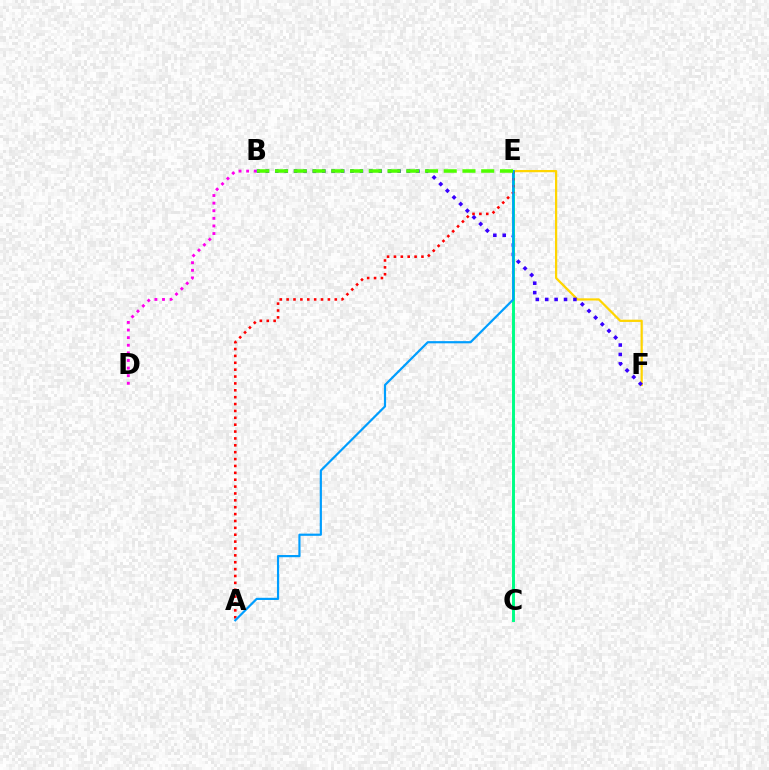{('E', 'F'): [{'color': '#ffd500', 'line_style': 'solid', 'thickness': 1.61}], ('B', 'D'): [{'color': '#ff00ed', 'line_style': 'dotted', 'thickness': 2.07}], ('B', 'F'): [{'color': '#3700ff', 'line_style': 'dotted', 'thickness': 2.56}], ('C', 'E'): [{'color': '#00ff86', 'line_style': 'solid', 'thickness': 2.13}], ('A', 'E'): [{'color': '#ff0000', 'line_style': 'dotted', 'thickness': 1.87}, {'color': '#009eff', 'line_style': 'solid', 'thickness': 1.58}], ('B', 'E'): [{'color': '#4fff00', 'line_style': 'dashed', 'thickness': 2.55}]}